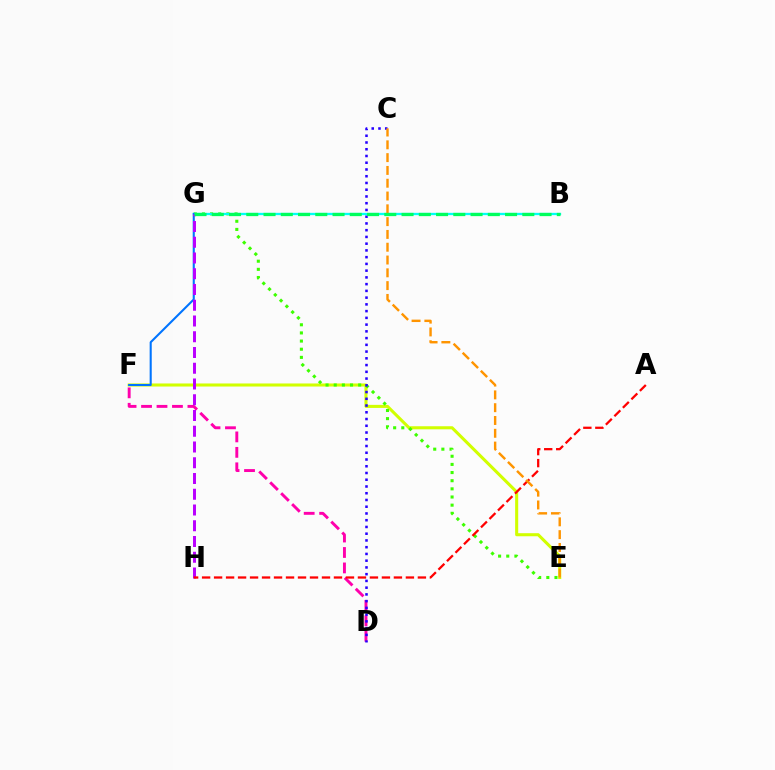{('E', 'F'): [{'color': '#d1ff00', 'line_style': 'solid', 'thickness': 2.2}], ('E', 'G'): [{'color': '#3dff00', 'line_style': 'dotted', 'thickness': 2.21}], ('D', 'F'): [{'color': '#ff00ac', 'line_style': 'dashed', 'thickness': 2.1}], ('C', 'D'): [{'color': '#2500ff', 'line_style': 'dotted', 'thickness': 1.83}], ('B', 'G'): [{'color': '#00fff6', 'line_style': 'solid', 'thickness': 1.66}, {'color': '#00ff5c', 'line_style': 'dashed', 'thickness': 2.34}], ('F', 'G'): [{'color': '#0074ff', 'line_style': 'solid', 'thickness': 1.5}], ('G', 'H'): [{'color': '#b900ff', 'line_style': 'dashed', 'thickness': 2.14}], ('A', 'H'): [{'color': '#ff0000', 'line_style': 'dashed', 'thickness': 1.63}], ('C', 'E'): [{'color': '#ff9400', 'line_style': 'dashed', 'thickness': 1.74}]}